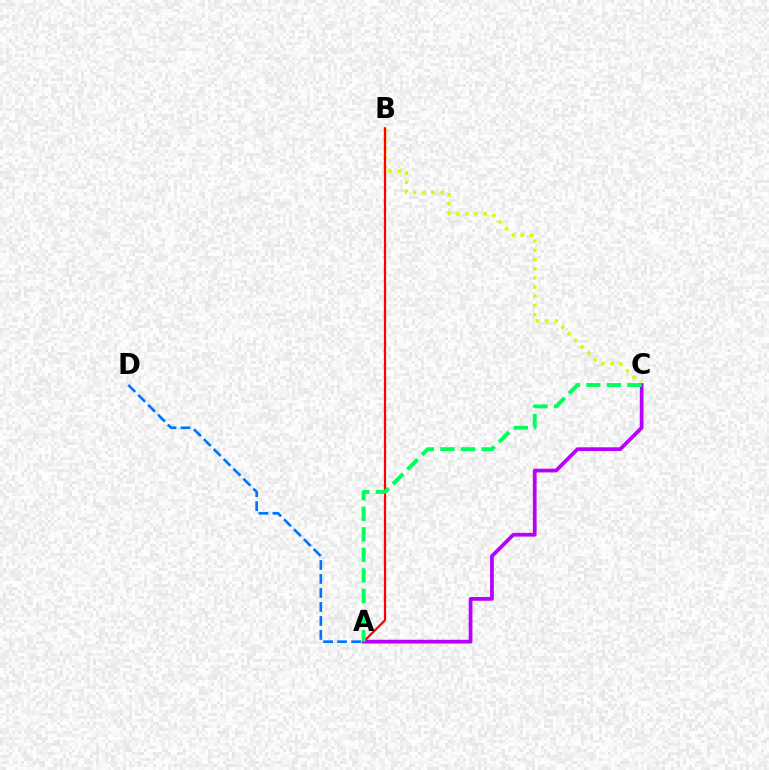{('A', 'D'): [{'color': '#0074ff', 'line_style': 'dashed', 'thickness': 1.9}], ('B', 'C'): [{'color': '#d1ff00', 'line_style': 'dotted', 'thickness': 2.5}], ('A', 'B'): [{'color': '#ff0000', 'line_style': 'solid', 'thickness': 1.6}], ('A', 'C'): [{'color': '#b900ff', 'line_style': 'solid', 'thickness': 2.7}, {'color': '#00ff5c', 'line_style': 'dashed', 'thickness': 2.79}]}